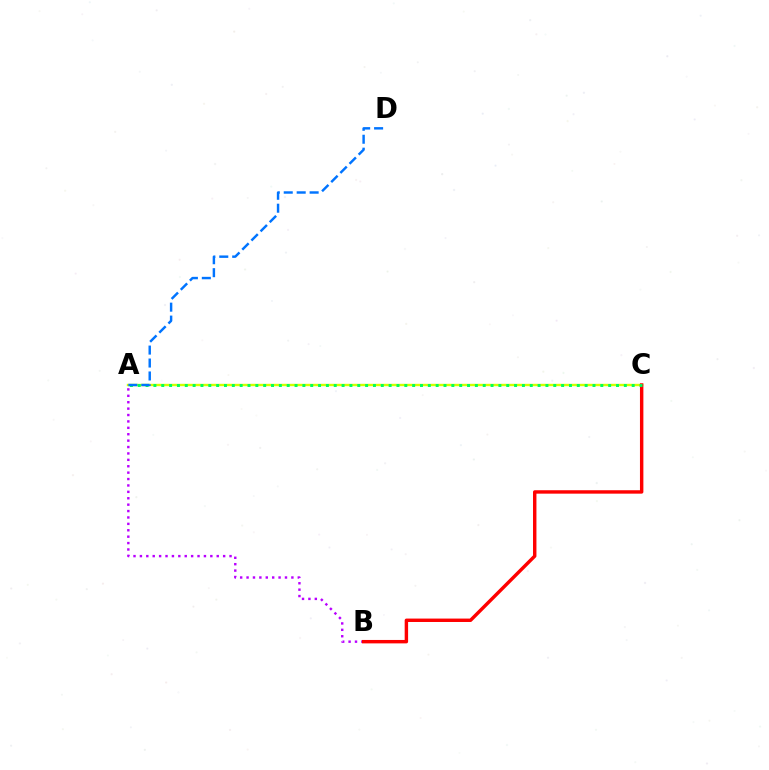{('A', 'C'): [{'color': '#d1ff00', 'line_style': 'solid', 'thickness': 1.72}, {'color': '#00ff5c', 'line_style': 'dotted', 'thickness': 2.13}], ('A', 'B'): [{'color': '#b900ff', 'line_style': 'dotted', 'thickness': 1.74}], ('B', 'C'): [{'color': '#ff0000', 'line_style': 'solid', 'thickness': 2.46}], ('A', 'D'): [{'color': '#0074ff', 'line_style': 'dashed', 'thickness': 1.76}]}